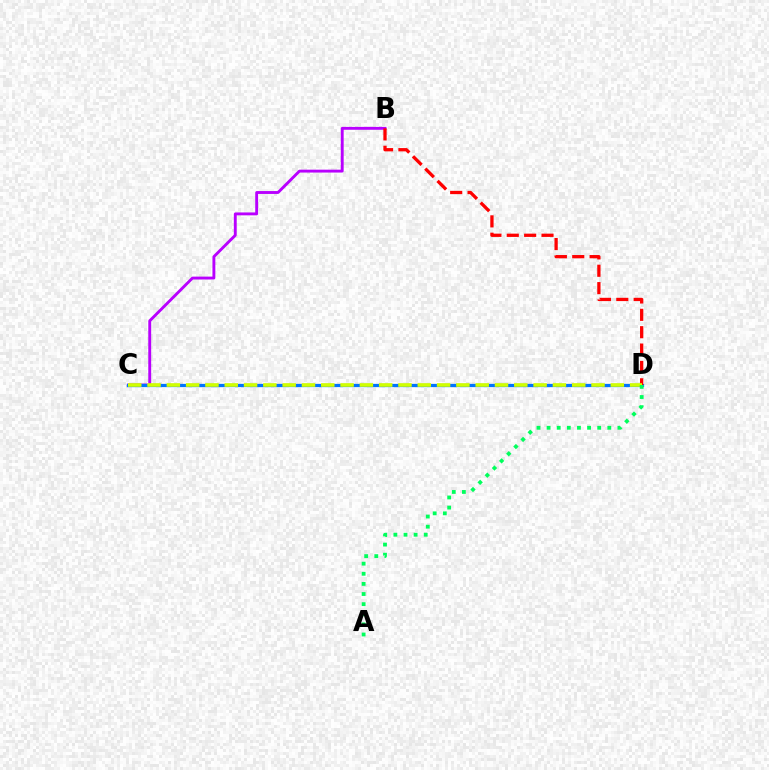{('B', 'C'): [{'color': '#b900ff', 'line_style': 'solid', 'thickness': 2.08}], ('C', 'D'): [{'color': '#0074ff', 'line_style': 'solid', 'thickness': 2.34}, {'color': '#d1ff00', 'line_style': 'dashed', 'thickness': 2.62}], ('B', 'D'): [{'color': '#ff0000', 'line_style': 'dashed', 'thickness': 2.36}], ('A', 'D'): [{'color': '#00ff5c', 'line_style': 'dotted', 'thickness': 2.75}]}